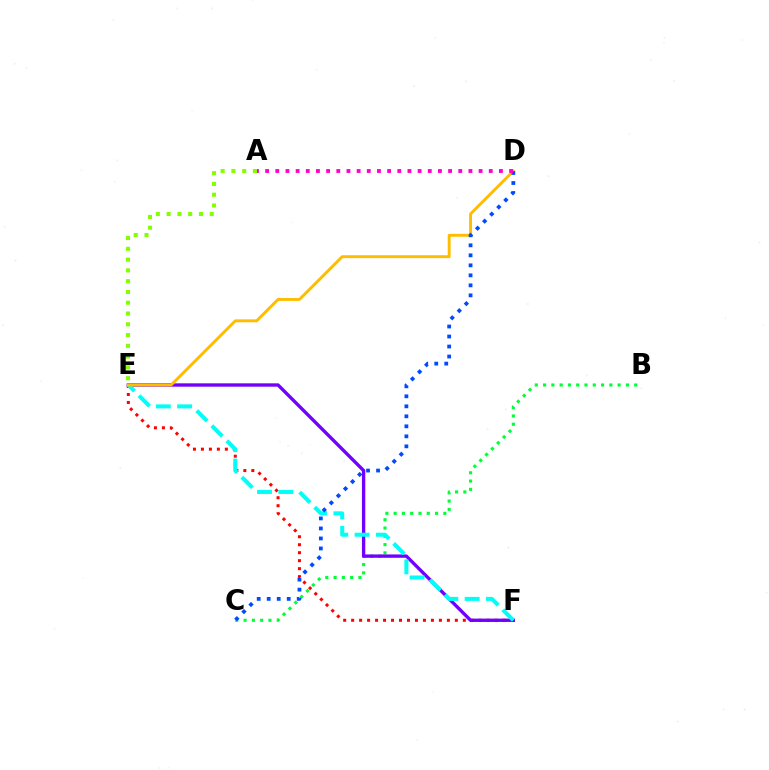{('E', 'F'): [{'color': '#ff0000', 'line_style': 'dotted', 'thickness': 2.17}, {'color': '#7200ff', 'line_style': 'solid', 'thickness': 2.41}, {'color': '#00fff6', 'line_style': 'dashed', 'thickness': 2.89}], ('B', 'C'): [{'color': '#00ff39', 'line_style': 'dotted', 'thickness': 2.25}], ('A', 'E'): [{'color': '#84ff00', 'line_style': 'dotted', 'thickness': 2.93}], ('D', 'E'): [{'color': '#ffbd00', 'line_style': 'solid', 'thickness': 2.09}], ('C', 'D'): [{'color': '#004bff', 'line_style': 'dotted', 'thickness': 2.72}], ('A', 'D'): [{'color': '#ff00cf', 'line_style': 'dotted', 'thickness': 2.76}]}